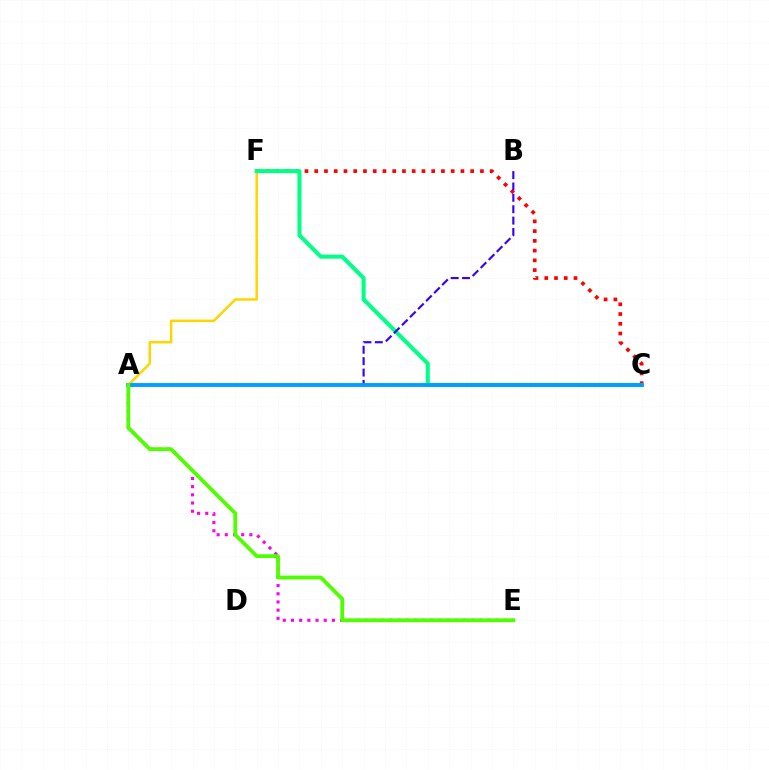{('A', 'E'): [{'color': '#ff00ed', 'line_style': 'dotted', 'thickness': 2.22}, {'color': '#4fff00', 'line_style': 'solid', 'thickness': 2.73}], ('A', 'F'): [{'color': '#ffd500', 'line_style': 'solid', 'thickness': 1.79}], ('C', 'F'): [{'color': '#ff0000', 'line_style': 'dotted', 'thickness': 2.65}, {'color': '#00ff86', 'line_style': 'solid', 'thickness': 2.9}], ('A', 'B'): [{'color': '#3700ff', 'line_style': 'dashed', 'thickness': 1.55}], ('A', 'C'): [{'color': '#009eff', 'line_style': 'solid', 'thickness': 2.78}]}